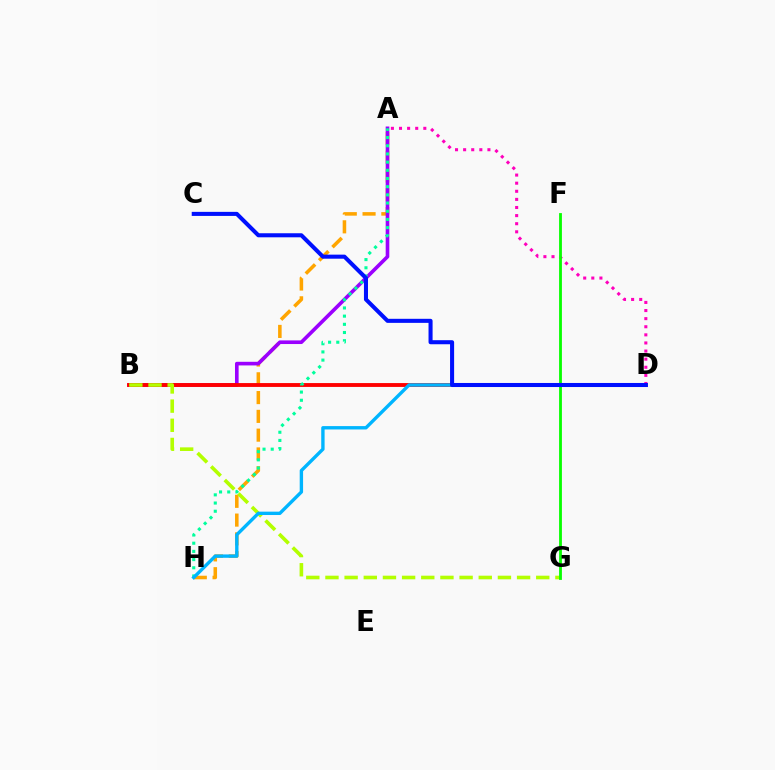{('A', 'H'): [{'color': '#ffa500', 'line_style': 'dashed', 'thickness': 2.55}, {'color': '#00ff9d', 'line_style': 'dotted', 'thickness': 2.22}], ('A', 'B'): [{'color': '#9b00ff', 'line_style': 'solid', 'thickness': 2.62}], ('A', 'D'): [{'color': '#ff00bd', 'line_style': 'dotted', 'thickness': 2.2}], ('B', 'D'): [{'color': '#ff0000', 'line_style': 'solid', 'thickness': 2.78}], ('B', 'G'): [{'color': '#b3ff00', 'line_style': 'dashed', 'thickness': 2.6}], ('F', 'G'): [{'color': '#08ff00', 'line_style': 'solid', 'thickness': 2.03}], ('D', 'H'): [{'color': '#00b5ff', 'line_style': 'solid', 'thickness': 2.43}], ('C', 'D'): [{'color': '#0010ff', 'line_style': 'solid', 'thickness': 2.92}]}